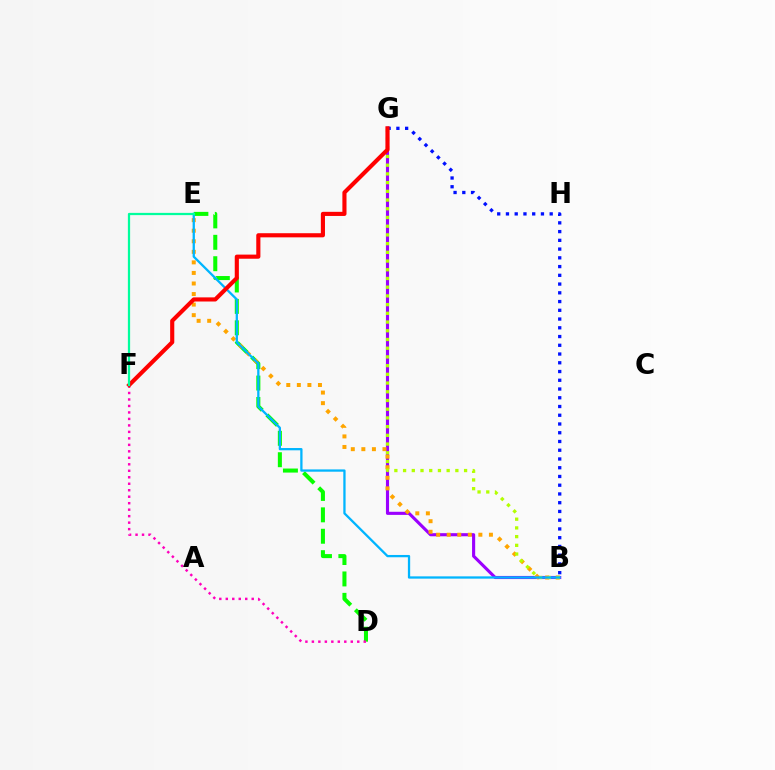{('B', 'G'): [{'color': '#9b00ff', 'line_style': 'solid', 'thickness': 2.24}, {'color': '#0010ff', 'line_style': 'dotted', 'thickness': 2.38}, {'color': '#b3ff00', 'line_style': 'dotted', 'thickness': 2.37}], ('D', 'E'): [{'color': '#08ff00', 'line_style': 'dashed', 'thickness': 2.91}], ('B', 'E'): [{'color': '#ffa500', 'line_style': 'dotted', 'thickness': 2.87}, {'color': '#00b5ff', 'line_style': 'solid', 'thickness': 1.65}], ('D', 'F'): [{'color': '#ff00bd', 'line_style': 'dotted', 'thickness': 1.76}], ('F', 'G'): [{'color': '#ff0000', 'line_style': 'solid', 'thickness': 2.97}], ('E', 'F'): [{'color': '#00ff9d', 'line_style': 'solid', 'thickness': 1.62}]}